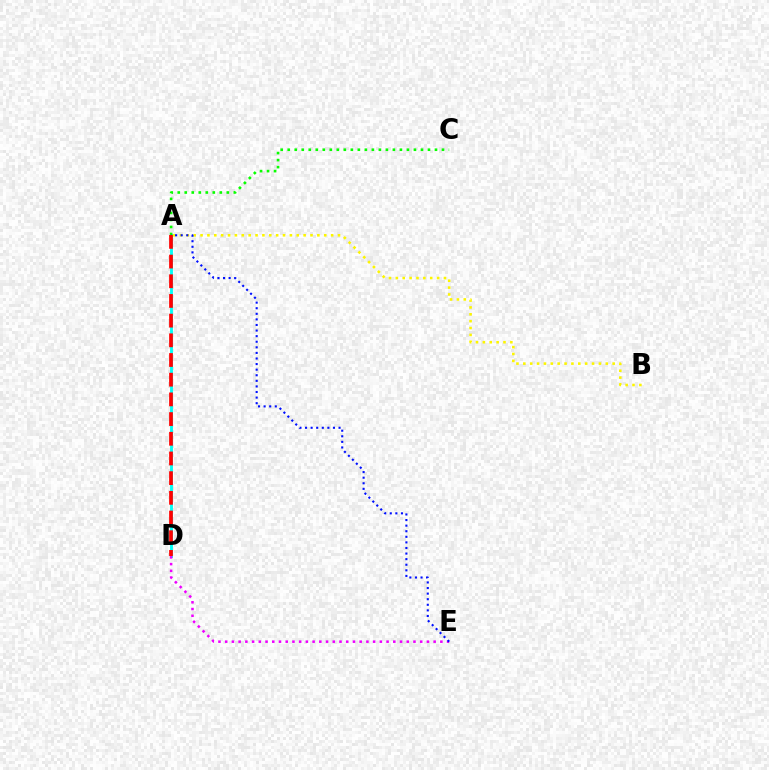{('A', 'D'): [{'color': '#00fff6', 'line_style': 'solid', 'thickness': 2.07}, {'color': '#ff0000', 'line_style': 'dashed', 'thickness': 2.67}], ('D', 'E'): [{'color': '#ee00ff', 'line_style': 'dotted', 'thickness': 1.83}], ('A', 'B'): [{'color': '#fcf500', 'line_style': 'dotted', 'thickness': 1.87}], ('A', 'C'): [{'color': '#08ff00', 'line_style': 'dotted', 'thickness': 1.91}], ('A', 'E'): [{'color': '#0010ff', 'line_style': 'dotted', 'thickness': 1.52}]}